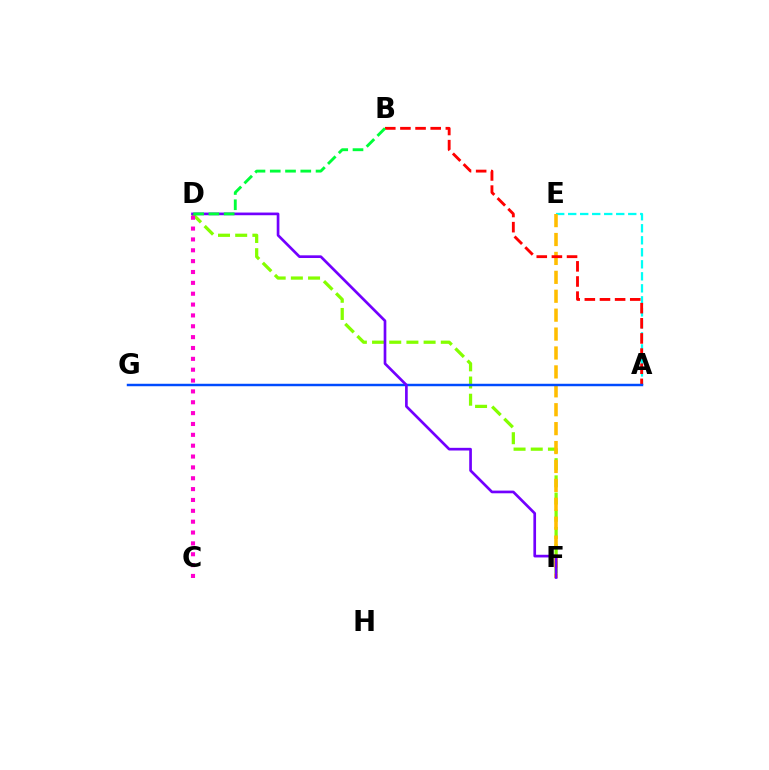{('A', 'E'): [{'color': '#00fff6', 'line_style': 'dashed', 'thickness': 1.63}], ('D', 'F'): [{'color': '#84ff00', 'line_style': 'dashed', 'thickness': 2.33}, {'color': '#7200ff', 'line_style': 'solid', 'thickness': 1.93}], ('C', 'D'): [{'color': '#ff00cf', 'line_style': 'dotted', 'thickness': 2.95}], ('E', 'F'): [{'color': '#ffbd00', 'line_style': 'dashed', 'thickness': 2.57}], ('A', 'B'): [{'color': '#ff0000', 'line_style': 'dashed', 'thickness': 2.06}], ('A', 'G'): [{'color': '#004bff', 'line_style': 'solid', 'thickness': 1.77}], ('B', 'D'): [{'color': '#00ff39', 'line_style': 'dashed', 'thickness': 2.07}]}